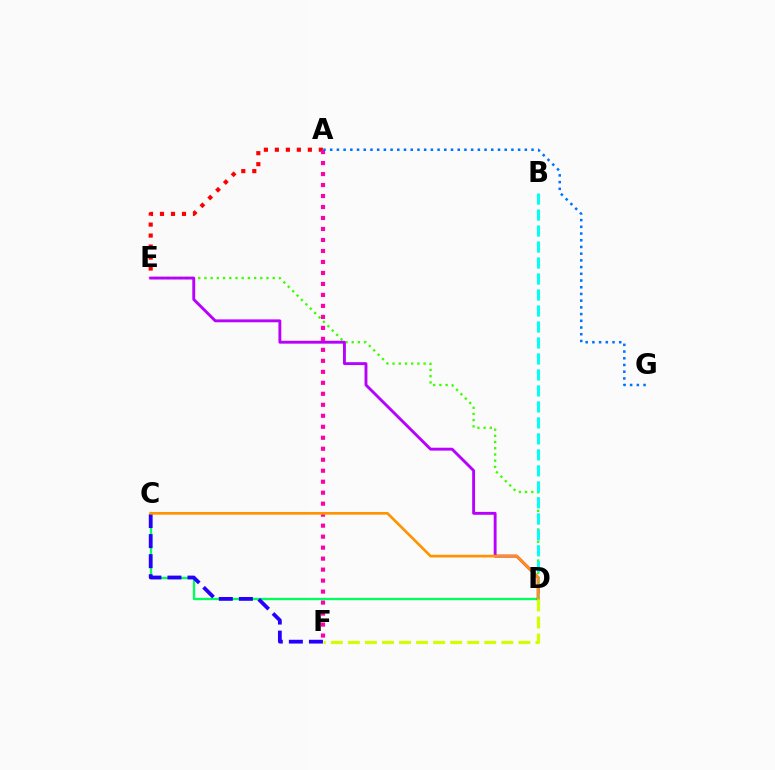{('D', 'E'): [{'color': '#3dff00', 'line_style': 'dotted', 'thickness': 1.69}, {'color': '#b900ff', 'line_style': 'solid', 'thickness': 2.07}], ('C', 'D'): [{'color': '#00ff5c', 'line_style': 'solid', 'thickness': 1.67}, {'color': '#ff9400', 'line_style': 'solid', 'thickness': 1.93}], ('C', 'F'): [{'color': '#2500ff', 'line_style': 'dashed', 'thickness': 2.72}], ('A', 'E'): [{'color': '#ff0000', 'line_style': 'dotted', 'thickness': 2.99}], ('A', 'F'): [{'color': '#ff00ac', 'line_style': 'dotted', 'thickness': 2.99}], ('B', 'D'): [{'color': '#00fff6', 'line_style': 'dashed', 'thickness': 2.17}], ('D', 'F'): [{'color': '#d1ff00', 'line_style': 'dashed', 'thickness': 2.32}], ('A', 'G'): [{'color': '#0074ff', 'line_style': 'dotted', 'thickness': 1.82}]}